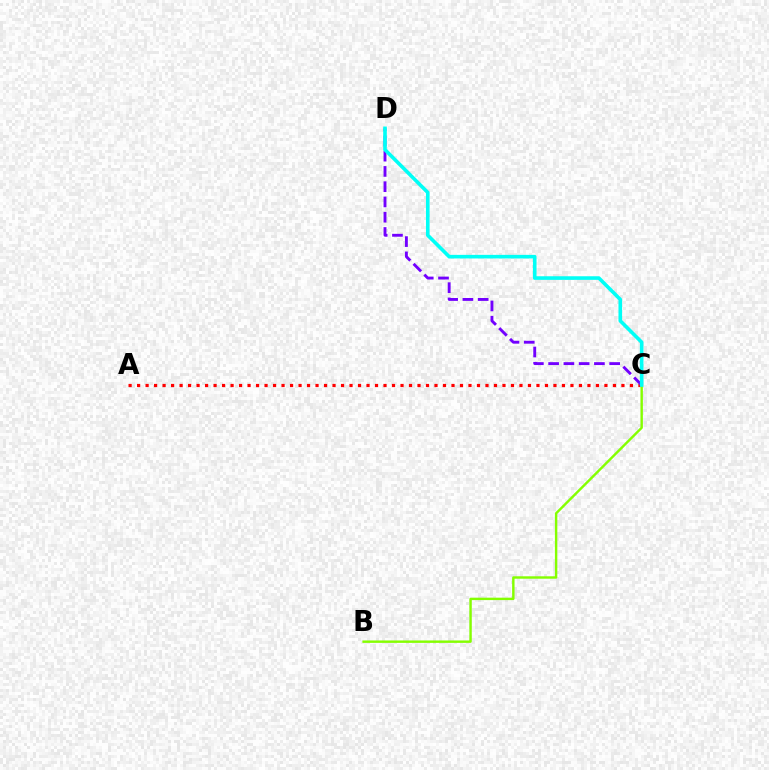{('A', 'C'): [{'color': '#ff0000', 'line_style': 'dotted', 'thickness': 2.31}], ('B', 'C'): [{'color': '#84ff00', 'line_style': 'solid', 'thickness': 1.74}], ('C', 'D'): [{'color': '#7200ff', 'line_style': 'dashed', 'thickness': 2.07}, {'color': '#00fff6', 'line_style': 'solid', 'thickness': 2.6}]}